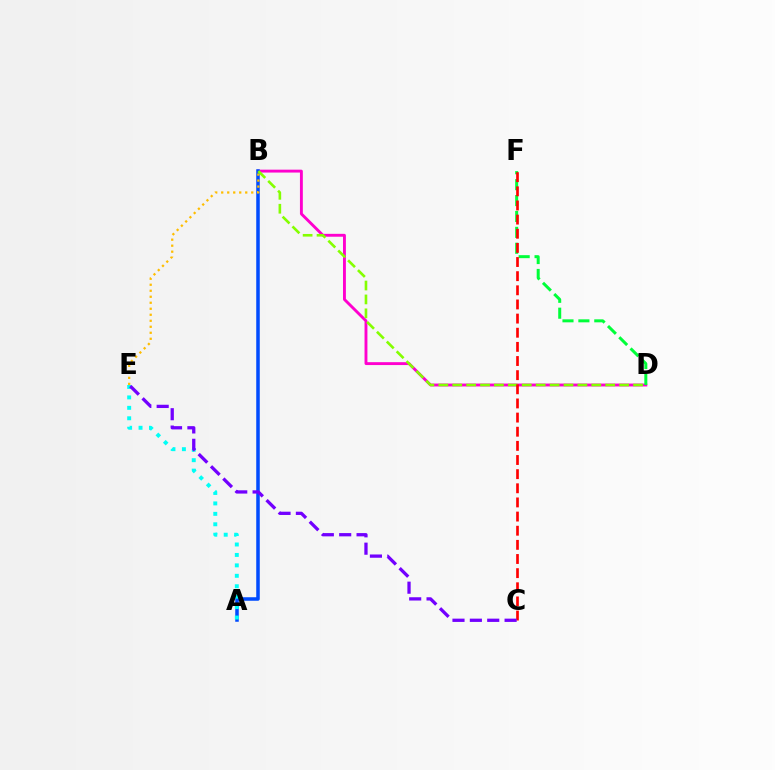{('B', 'D'): [{'color': '#ff00cf', 'line_style': 'solid', 'thickness': 2.08}, {'color': '#84ff00', 'line_style': 'dashed', 'thickness': 1.89}], ('A', 'B'): [{'color': '#004bff', 'line_style': 'solid', 'thickness': 2.54}], ('A', 'E'): [{'color': '#00fff6', 'line_style': 'dotted', 'thickness': 2.84}], ('D', 'F'): [{'color': '#00ff39', 'line_style': 'dashed', 'thickness': 2.16}], ('B', 'E'): [{'color': '#ffbd00', 'line_style': 'dotted', 'thickness': 1.63}], ('C', 'F'): [{'color': '#ff0000', 'line_style': 'dashed', 'thickness': 1.92}], ('C', 'E'): [{'color': '#7200ff', 'line_style': 'dashed', 'thickness': 2.36}]}